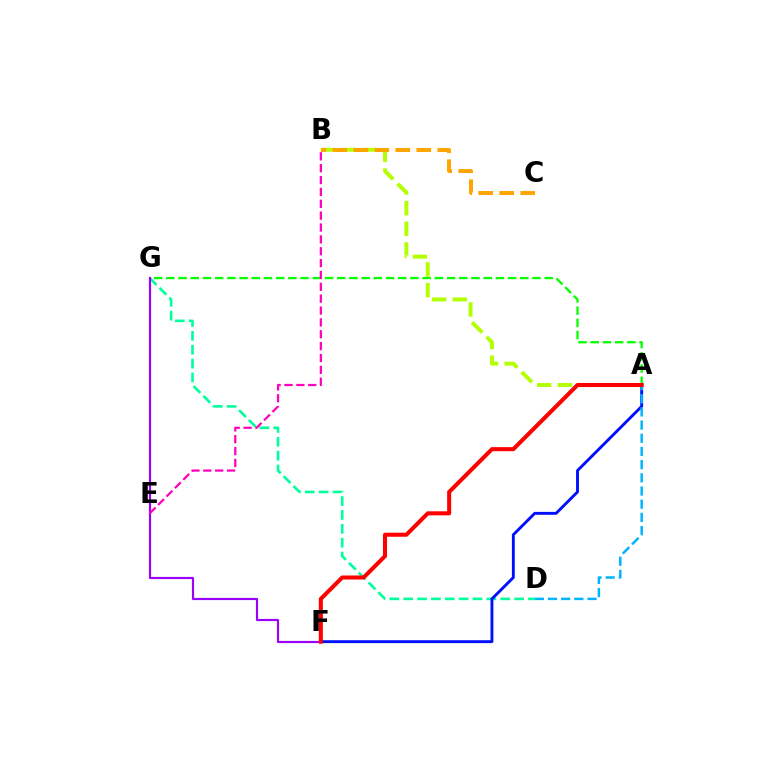{('A', 'B'): [{'color': '#b3ff00', 'line_style': 'dashed', 'thickness': 2.81}], ('D', 'G'): [{'color': '#00ff9d', 'line_style': 'dashed', 'thickness': 1.88}], ('A', 'G'): [{'color': '#08ff00', 'line_style': 'dashed', 'thickness': 1.66}], ('A', 'F'): [{'color': '#0010ff', 'line_style': 'solid', 'thickness': 2.08}, {'color': '#ff0000', 'line_style': 'solid', 'thickness': 2.92}], ('F', 'G'): [{'color': '#9b00ff', 'line_style': 'solid', 'thickness': 1.56}], ('B', 'C'): [{'color': '#ffa500', 'line_style': 'dashed', 'thickness': 2.85}], ('B', 'E'): [{'color': '#ff00bd', 'line_style': 'dashed', 'thickness': 1.61}], ('A', 'D'): [{'color': '#00b5ff', 'line_style': 'dashed', 'thickness': 1.79}]}